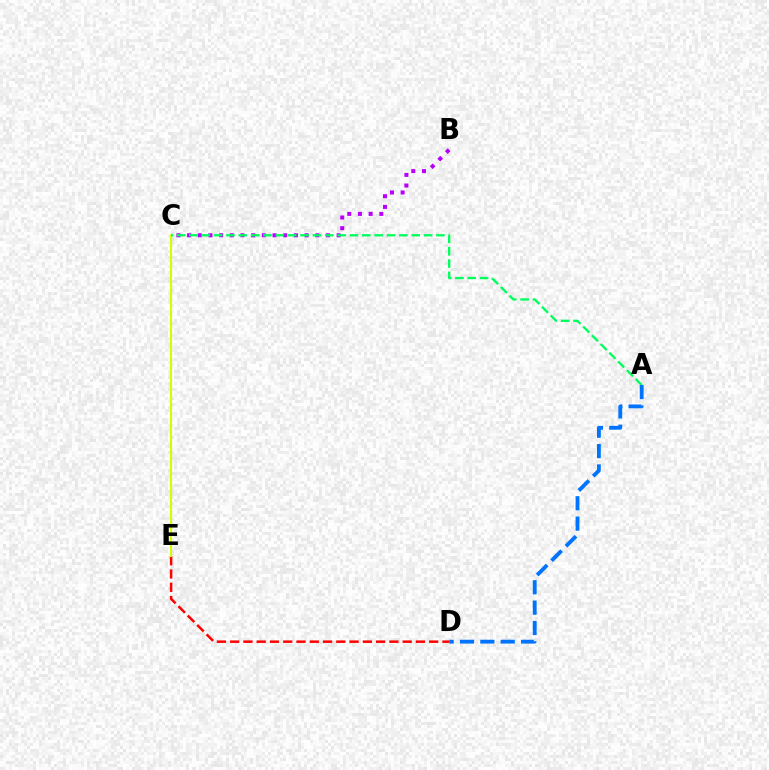{('D', 'E'): [{'color': '#ff0000', 'line_style': 'dashed', 'thickness': 1.8}], ('B', 'C'): [{'color': '#b900ff', 'line_style': 'dotted', 'thickness': 2.9}], ('C', 'E'): [{'color': '#d1ff00', 'line_style': 'solid', 'thickness': 1.52}], ('A', 'C'): [{'color': '#00ff5c', 'line_style': 'dashed', 'thickness': 1.68}], ('A', 'D'): [{'color': '#0074ff', 'line_style': 'dashed', 'thickness': 2.76}]}